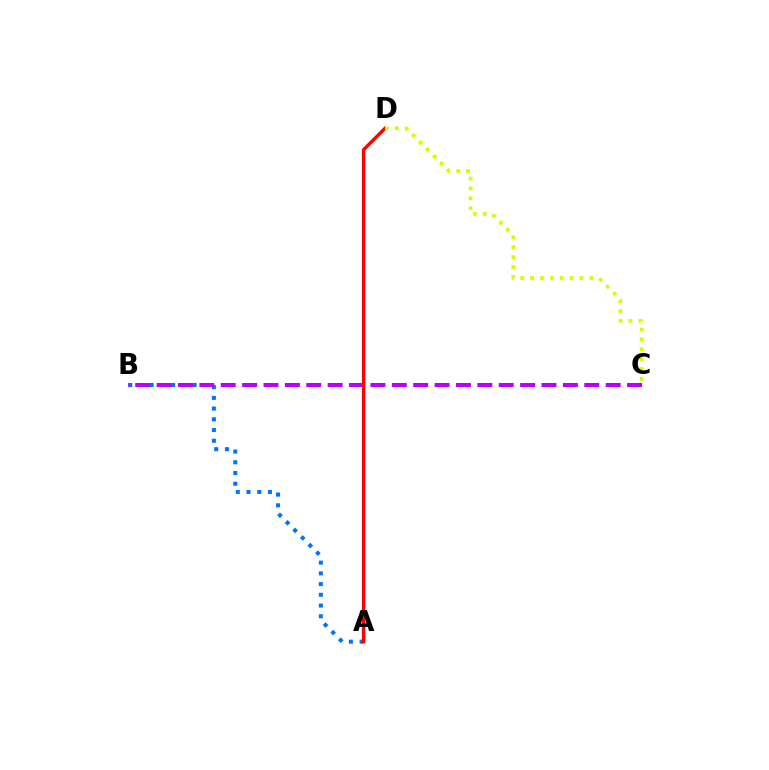{('A', 'D'): [{'color': '#00ff5c', 'line_style': 'dashed', 'thickness': 1.75}, {'color': '#ff0000', 'line_style': 'solid', 'thickness': 2.43}], ('A', 'B'): [{'color': '#0074ff', 'line_style': 'dotted', 'thickness': 2.91}], ('B', 'C'): [{'color': '#b900ff', 'line_style': 'dashed', 'thickness': 2.91}], ('C', 'D'): [{'color': '#d1ff00', 'line_style': 'dotted', 'thickness': 2.69}]}